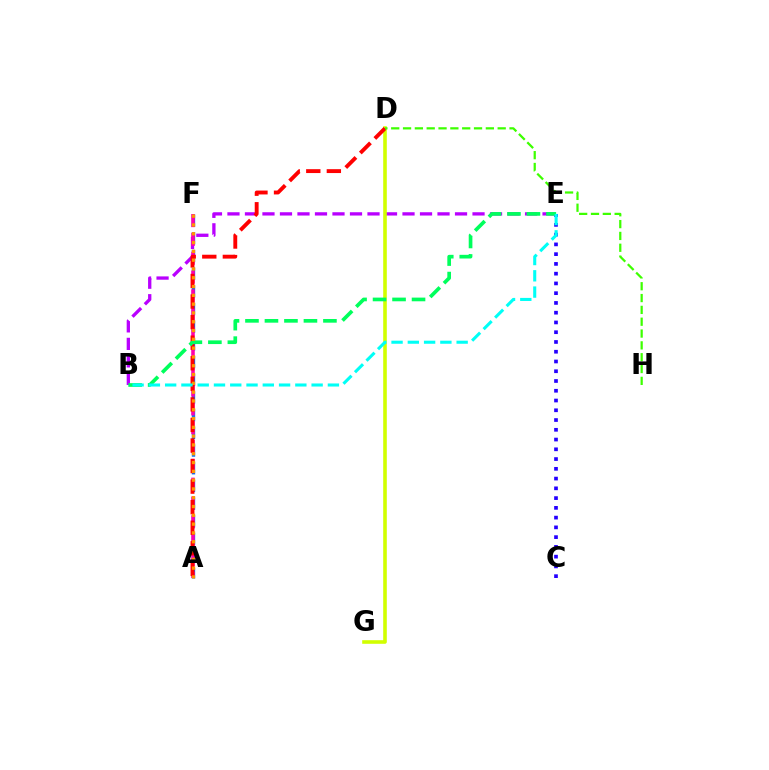{('C', 'E'): [{'color': '#2500ff', 'line_style': 'dotted', 'thickness': 2.65}], ('A', 'F'): [{'color': '#0074ff', 'line_style': 'dashed', 'thickness': 2.4}, {'color': '#ff00ac', 'line_style': 'dashed', 'thickness': 2.56}, {'color': '#ff9400', 'line_style': 'dotted', 'thickness': 2.39}], ('B', 'E'): [{'color': '#b900ff', 'line_style': 'dashed', 'thickness': 2.38}, {'color': '#00ff5c', 'line_style': 'dashed', 'thickness': 2.65}, {'color': '#00fff6', 'line_style': 'dashed', 'thickness': 2.21}], ('D', 'G'): [{'color': '#d1ff00', 'line_style': 'solid', 'thickness': 2.59}], ('A', 'D'): [{'color': '#ff0000', 'line_style': 'dashed', 'thickness': 2.79}], ('D', 'H'): [{'color': '#3dff00', 'line_style': 'dashed', 'thickness': 1.61}]}